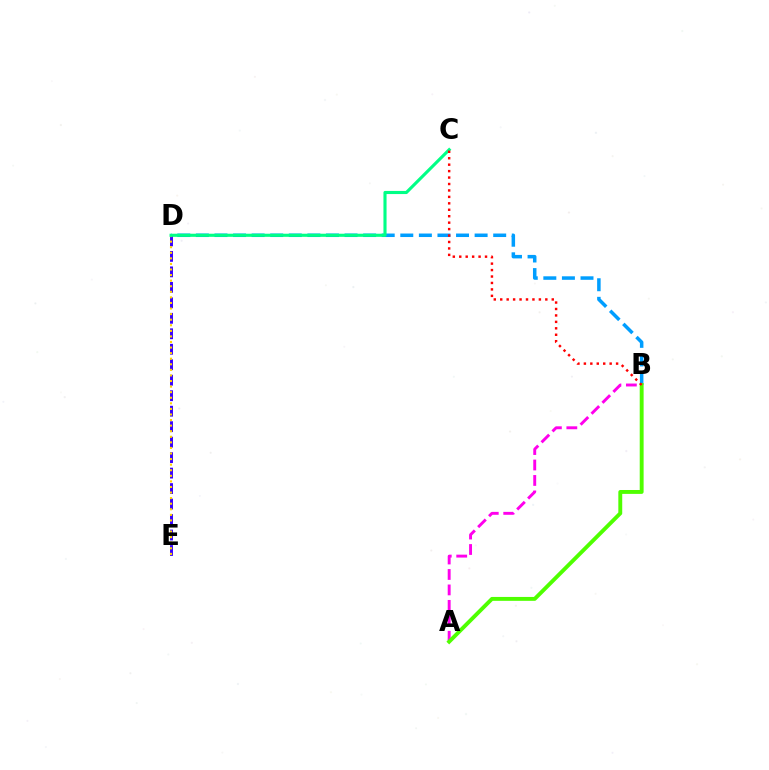{('A', 'B'): [{'color': '#ff00ed', 'line_style': 'dashed', 'thickness': 2.1}, {'color': '#4fff00', 'line_style': 'solid', 'thickness': 2.8}], ('B', 'D'): [{'color': '#009eff', 'line_style': 'dashed', 'thickness': 2.52}], ('D', 'E'): [{'color': '#3700ff', 'line_style': 'dashed', 'thickness': 2.1}, {'color': '#ffd500', 'line_style': 'dotted', 'thickness': 1.51}], ('C', 'D'): [{'color': '#00ff86', 'line_style': 'solid', 'thickness': 2.24}], ('B', 'C'): [{'color': '#ff0000', 'line_style': 'dotted', 'thickness': 1.75}]}